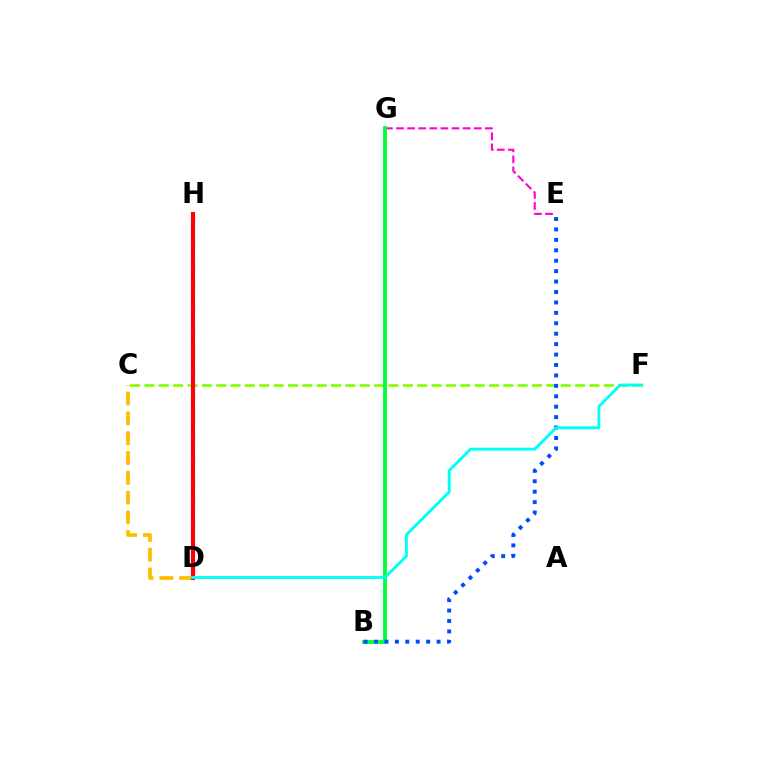{('D', 'H'): [{'color': '#7200ff', 'line_style': 'dashed', 'thickness': 2.94}, {'color': '#ff0000', 'line_style': 'solid', 'thickness': 2.94}], ('E', 'G'): [{'color': '#ff00cf', 'line_style': 'dashed', 'thickness': 1.51}], ('C', 'F'): [{'color': '#84ff00', 'line_style': 'dashed', 'thickness': 1.95}], ('B', 'G'): [{'color': '#00ff39', 'line_style': 'solid', 'thickness': 2.75}], ('C', 'D'): [{'color': '#ffbd00', 'line_style': 'dashed', 'thickness': 2.69}], ('B', 'E'): [{'color': '#004bff', 'line_style': 'dotted', 'thickness': 2.83}], ('D', 'F'): [{'color': '#00fff6', 'line_style': 'solid', 'thickness': 2.07}]}